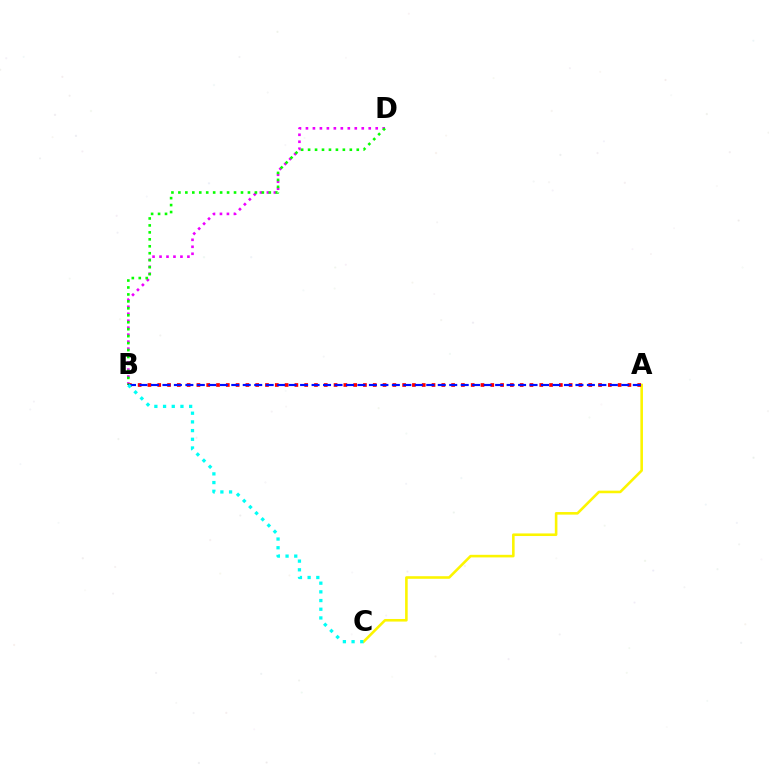{('B', 'D'): [{'color': '#ee00ff', 'line_style': 'dotted', 'thickness': 1.9}, {'color': '#08ff00', 'line_style': 'dotted', 'thickness': 1.89}], ('A', 'C'): [{'color': '#fcf500', 'line_style': 'solid', 'thickness': 1.86}], ('A', 'B'): [{'color': '#ff0000', 'line_style': 'dotted', 'thickness': 2.66}, {'color': '#0010ff', 'line_style': 'dashed', 'thickness': 1.56}], ('B', 'C'): [{'color': '#00fff6', 'line_style': 'dotted', 'thickness': 2.36}]}